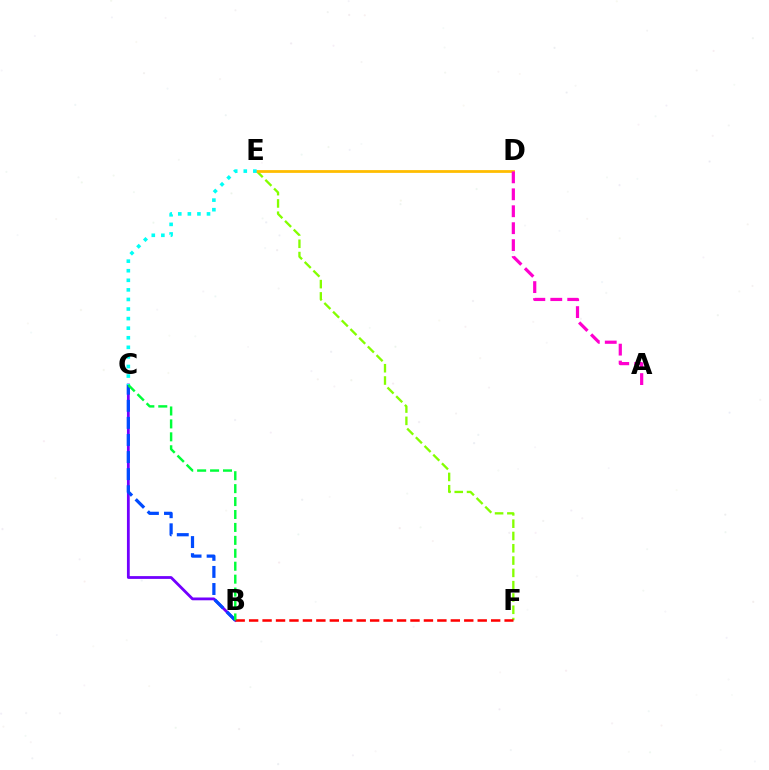{('B', 'C'): [{'color': '#7200ff', 'line_style': 'solid', 'thickness': 2.01}, {'color': '#004bff', 'line_style': 'dashed', 'thickness': 2.32}, {'color': '#00ff39', 'line_style': 'dashed', 'thickness': 1.76}], ('E', 'F'): [{'color': '#84ff00', 'line_style': 'dashed', 'thickness': 1.67}], ('D', 'E'): [{'color': '#ffbd00', 'line_style': 'solid', 'thickness': 2.0}], ('B', 'F'): [{'color': '#ff0000', 'line_style': 'dashed', 'thickness': 1.83}], ('C', 'E'): [{'color': '#00fff6', 'line_style': 'dotted', 'thickness': 2.6}], ('A', 'D'): [{'color': '#ff00cf', 'line_style': 'dashed', 'thickness': 2.3}]}